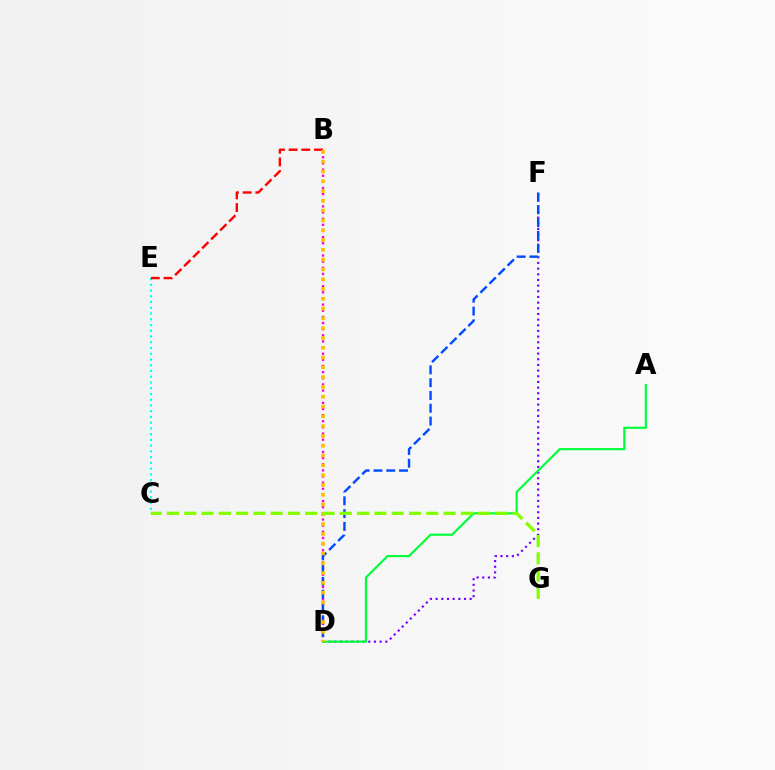{('B', 'D'): [{'color': '#ff00cf', 'line_style': 'dotted', 'thickness': 1.67}, {'color': '#ffbd00', 'line_style': 'dotted', 'thickness': 2.66}], ('D', 'F'): [{'color': '#7200ff', 'line_style': 'dotted', 'thickness': 1.54}, {'color': '#004bff', 'line_style': 'dashed', 'thickness': 1.74}], ('A', 'D'): [{'color': '#00ff39', 'line_style': 'solid', 'thickness': 1.56}], ('C', 'E'): [{'color': '#00fff6', 'line_style': 'dotted', 'thickness': 1.56}], ('B', 'E'): [{'color': '#ff0000', 'line_style': 'dashed', 'thickness': 1.72}], ('C', 'G'): [{'color': '#84ff00', 'line_style': 'dashed', 'thickness': 2.35}]}